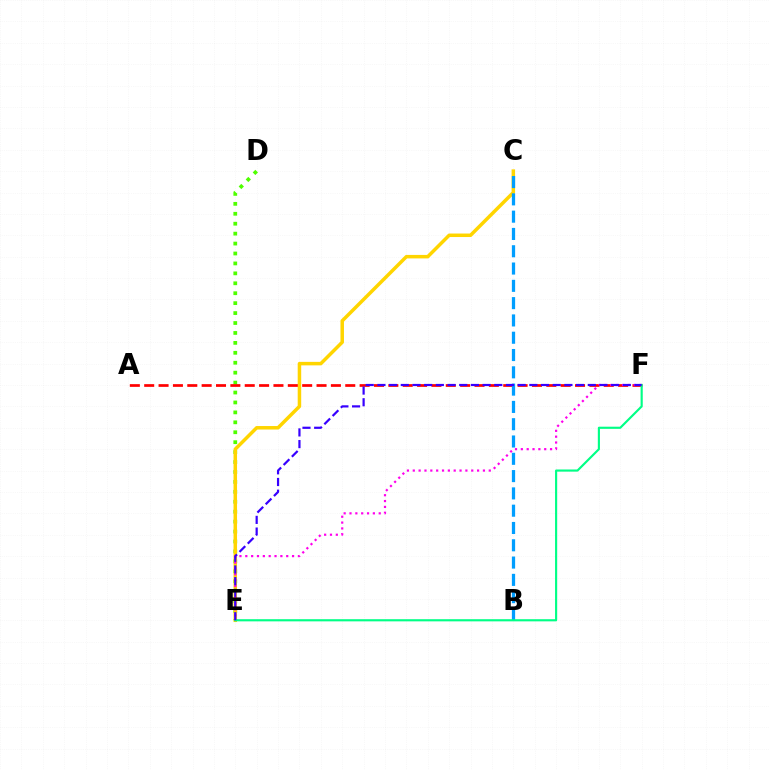{('D', 'E'): [{'color': '#4fff00', 'line_style': 'dotted', 'thickness': 2.7}], ('C', 'E'): [{'color': '#ffd500', 'line_style': 'solid', 'thickness': 2.52}], ('A', 'F'): [{'color': '#ff0000', 'line_style': 'dashed', 'thickness': 1.95}], ('B', 'C'): [{'color': '#009eff', 'line_style': 'dashed', 'thickness': 2.35}], ('E', 'F'): [{'color': '#ff00ed', 'line_style': 'dotted', 'thickness': 1.59}, {'color': '#00ff86', 'line_style': 'solid', 'thickness': 1.55}, {'color': '#3700ff', 'line_style': 'dashed', 'thickness': 1.59}]}